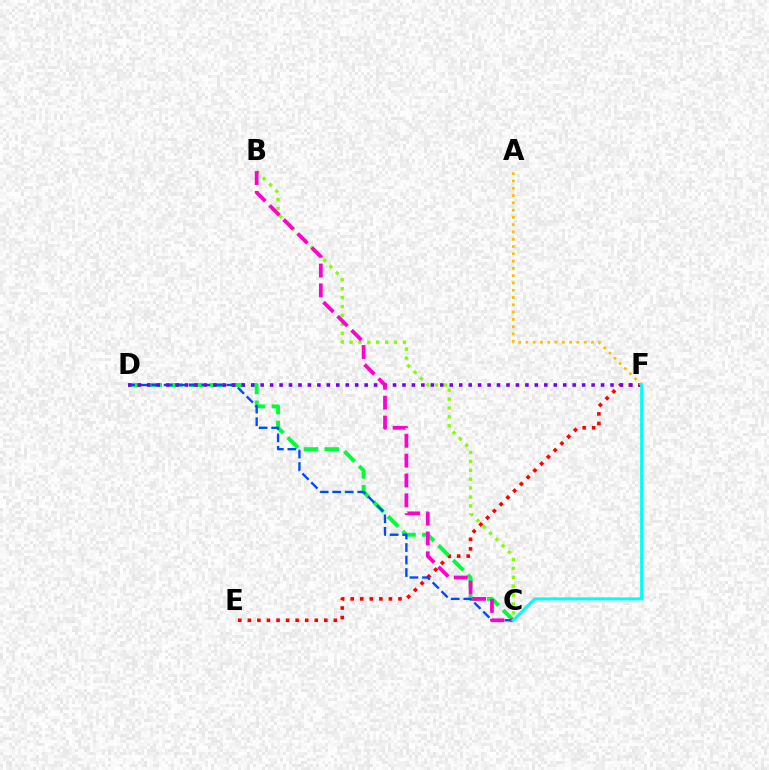{('B', 'C'): [{'color': '#84ff00', 'line_style': 'dotted', 'thickness': 2.42}, {'color': '#ff00cf', 'line_style': 'dashed', 'thickness': 2.7}], ('E', 'F'): [{'color': '#ff0000', 'line_style': 'dotted', 'thickness': 2.6}], ('C', 'D'): [{'color': '#00ff39', 'line_style': 'dashed', 'thickness': 2.82}, {'color': '#004bff', 'line_style': 'dashed', 'thickness': 1.7}], ('D', 'F'): [{'color': '#7200ff', 'line_style': 'dotted', 'thickness': 2.57}], ('A', 'F'): [{'color': '#ffbd00', 'line_style': 'dotted', 'thickness': 1.98}], ('C', 'F'): [{'color': '#00fff6', 'line_style': 'solid', 'thickness': 2.24}]}